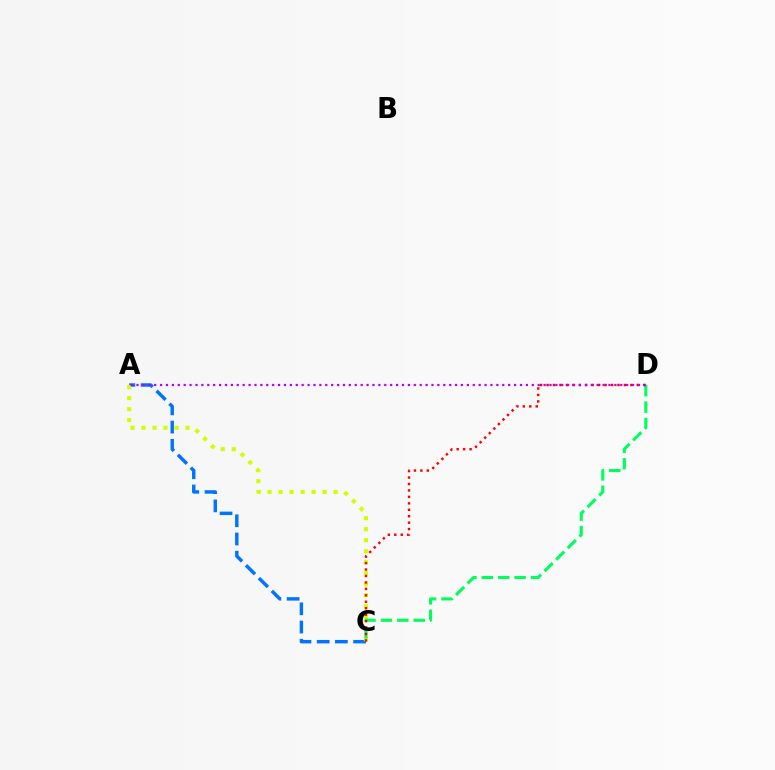{('A', 'C'): [{'color': '#0074ff', 'line_style': 'dashed', 'thickness': 2.47}, {'color': '#d1ff00', 'line_style': 'dotted', 'thickness': 2.99}], ('C', 'D'): [{'color': '#00ff5c', 'line_style': 'dashed', 'thickness': 2.23}, {'color': '#ff0000', 'line_style': 'dotted', 'thickness': 1.75}], ('A', 'D'): [{'color': '#b900ff', 'line_style': 'dotted', 'thickness': 1.6}]}